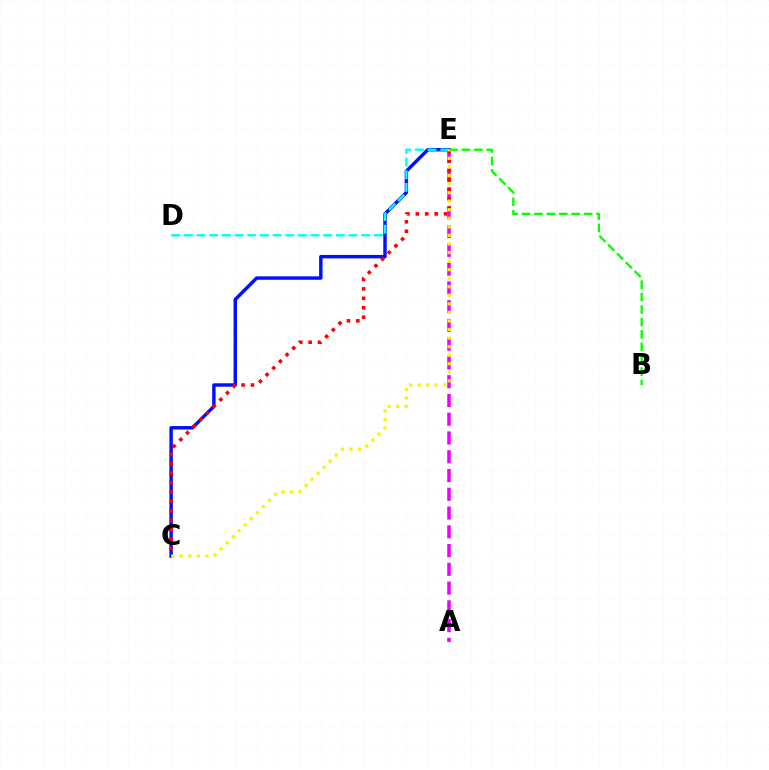{('C', 'E'): [{'color': '#0010ff', 'line_style': 'solid', 'thickness': 2.47}, {'color': '#ff0000', 'line_style': 'dotted', 'thickness': 2.56}, {'color': '#fcf500', 'line_style': 'dotted', 'thickness': 2.32}], ('A', 'E'): [{'color': '#ee00ff', 'line_style': 'dashed', 'thickness': 2.55}], ('B', 'E'): [{'color': '#08ff00', 'line_style': 'dashed', 'thickness': 1.69}], ('D', 'E'): [{'color': '#00fff6', 'line_style': 'dashed', 'thickness': 1.72}]}